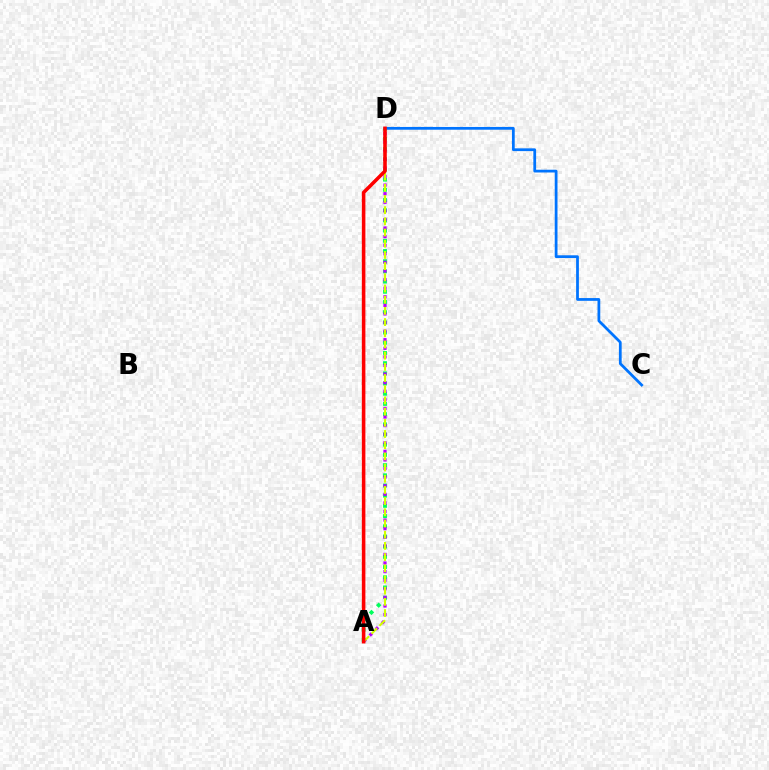{('A', 'D'): [{'color': '#00ff5c', 'line_style': 'dotted', 'thickness': 2.77}, {'color': '#b900ff', 'line_style': 'dotted', 'thickness': 2.33}, {'color': '#d1ff00', 'line_style': 'dashed', 'thickness': 1.52}, {'color': '#ff0000', 'line_style': 'solid', 'thickness': 2.56}], ('C', 'D'): [{'color': '#0074ff', 'line_style': 'solid', 'thickness': 1.99}]}